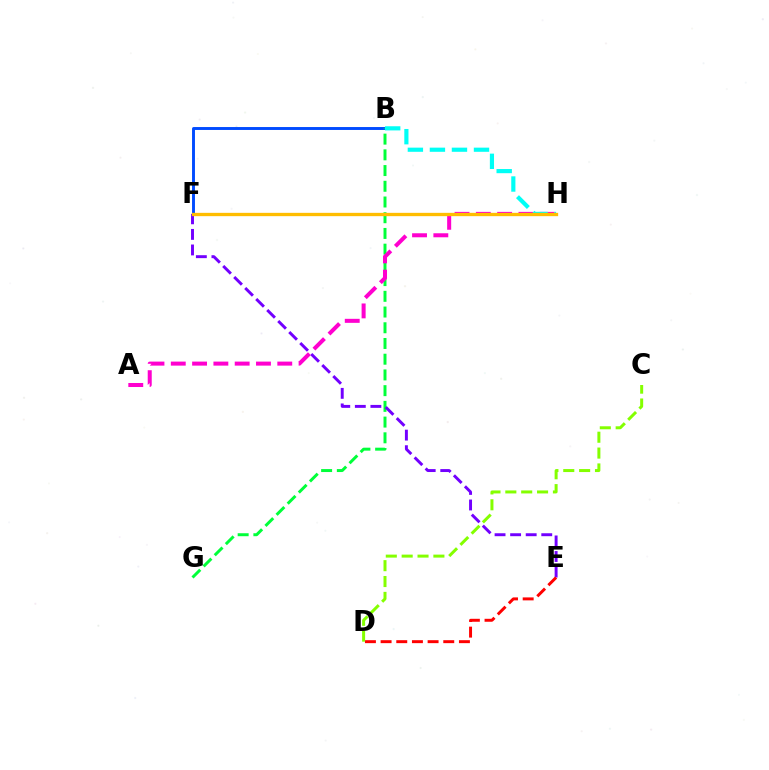{('B', 'F'): [{'color': '#004bff', 'line_style': 'solid', 'thickness': 2.1}], ('B', 'G'): [{'color': '#00ff39', 'line_style': 'dashed', 'thickness': 2.14}], ('E', 'F'): [{'color': '#7200ff', 'line_style': 'dashed', 'thickness': 2.11}], ('A', 'H'): [{'color': '#ff00cf', 'line_style': 'dashed', 'thickness': 2.89}], ('B', 'H'): [{'color': '#00fff6', 'line_style': 'dashed', 'thickness': 2.99}], ('F', 'H'): [{'color': '#ffbd00', 'line_style': 'solid', 'thickness': 2.39}], ('D', 'E'): [{'color': '#ff0000', 'line_style': 'dashed', 'thickness': 2.13}], ('C', 'D'): [{'color': '#84ff00', 'line_style': 'dashed', 'thickness': 2.16}]}